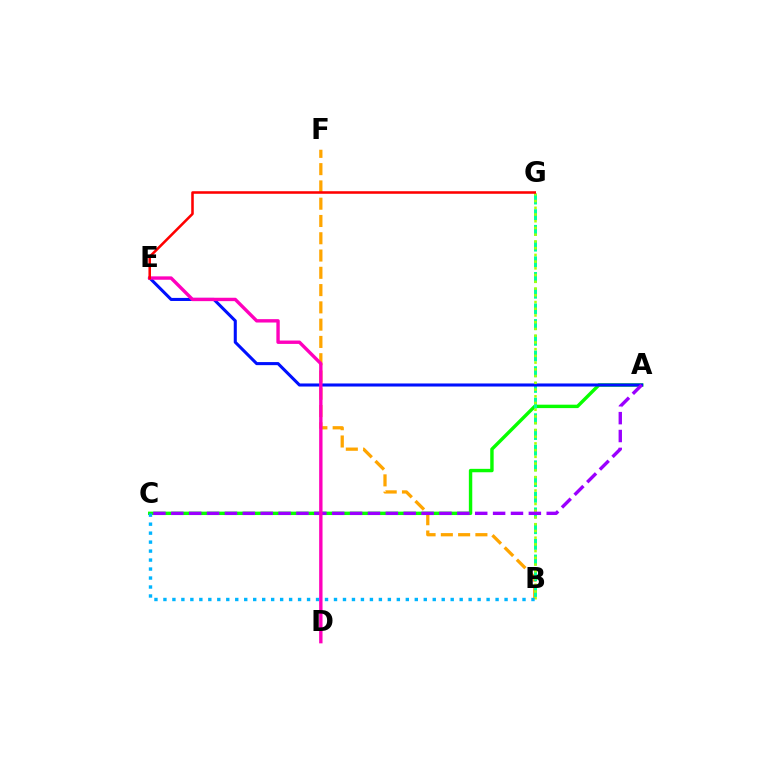{('A', 'C'): [{'color': '#08ff00', 'line_style': 'solid', 'thickness': 2.46}, {'color': '#9b00ff', 'line_style': 'dashed', 'thickness': 2.43}], ('B', 'F'): [{'color': '#ffa500', 'line_style': 'dashed', 'thickness': 2.35}], ('B', 'G'): [{'color': '#00ff9d', 'line_style': 'dashed', 'thickness': 2.13}, {'color': '#b3ff00', 'line_style': 'dotted', 'thickness': 1.83}], ('A', 'E'): [{'color': '#0010ff', 'line_style': 'solid', 'thickness': 2.21}], ('B', 'C'): [{'color': '#00b5ff', 'line_style': 'dotted', 'thickness': 2.44}], ('D', 'E'): [{'color': '#ff00bd', 'line_style': 'solid', 'thickness': 2.43}], ('E', 'G'): [{'color': '#ff0000', 'line_style': 'solid', 'thickness': 1.84}]}